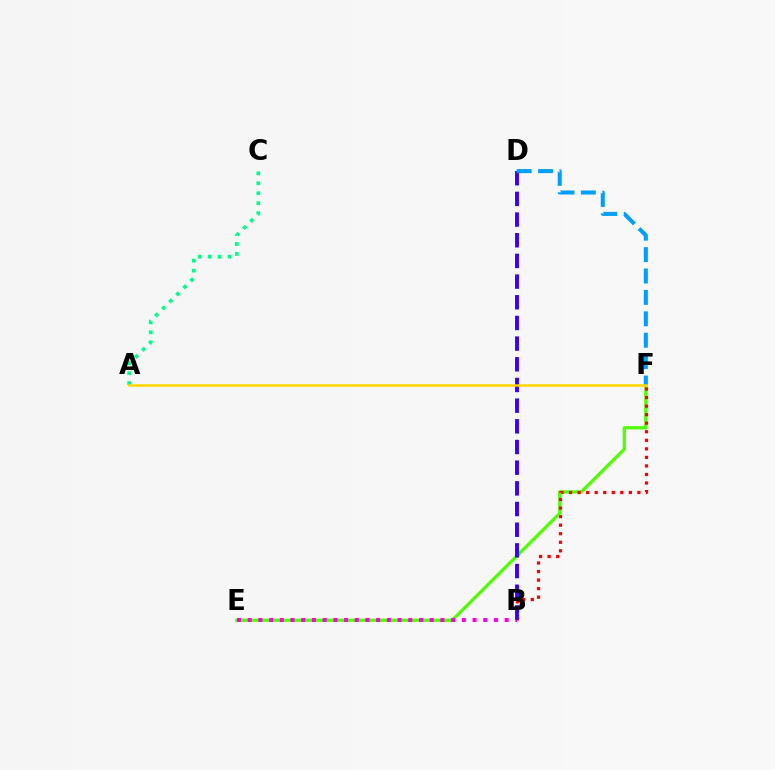{('E', 'F'): [{'color': '#4fff00', 'line_style': 'solid', 'thickness': 2.32}], ('B', 'E'): [{'color': '#ff00ed', 'line_style': 'dotted', 'thickness': 2.91}], ('B', 'F'): [{'color': '#ff0000', 'line_style': 'dotted', 'thickness': 2.32}], ('B', 'D'): [{'color': '#3700ff', 'line_style': 'dashed', 'thickness': 2.81}], ('A', 'C'): [{'color': '#00ff86', 'line_style': 'dotted', 'thickness': 2.7}], ('D', 'F'): [{'color': '#009eff', 'line_style': 'dashed', 'thickness': 2.91}], ('A', 'F'): [{'color': '#ffd500', 'line_style': 'solid', 'thickness': 1.81}]}